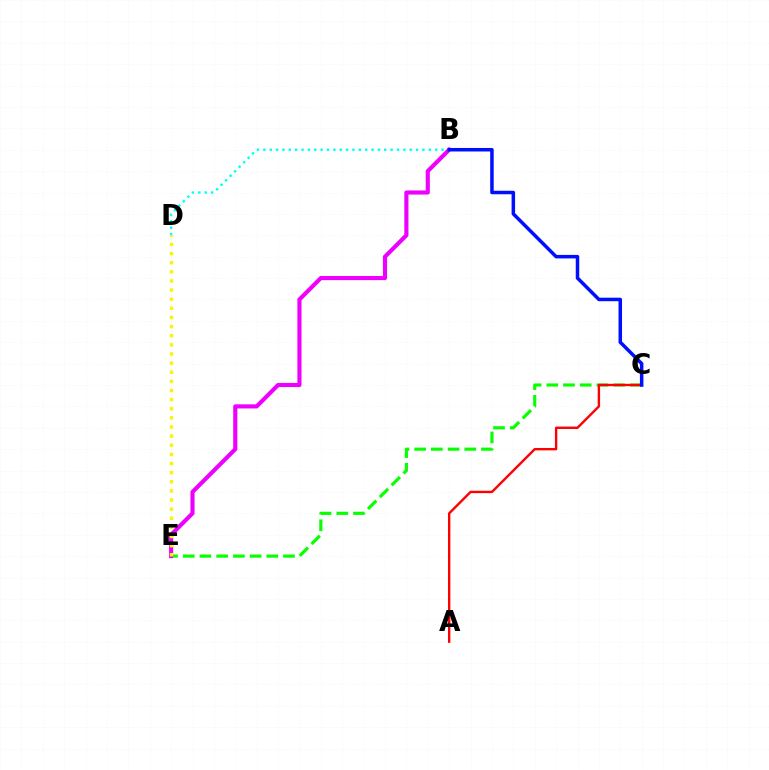{('C', 'E'): [{'color': '#08ff00', 'line_style': 'dashed', 'thickness': 2.27}], ('B', 'E'): [{'color': '#ee00ff', 'line_style': 'solid', 'thickness': 2.97}], ('B', 'D'): [{'color': '#00fff6', 'line_style': 'dotted', 'thickness': 1.73}], ('A', 'C'): [{'color': '#ff0000', 'line_style': 'solid', 'thickness': 1.72}], ('D', 'E'): [{'color': '#fcf500', 'line_style': 'dotted', 'thickness': 2.48}], ('B', 'C'): [{'color': '#0010ff', 'line_style': 'solid', 'thickness': 2.53}]}